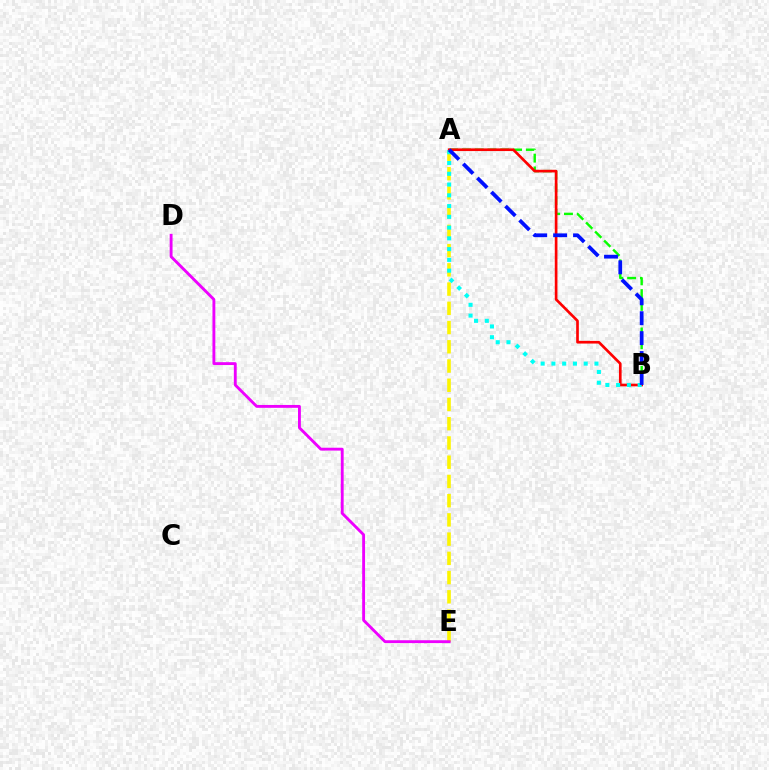{('A', 'B'): [{'color': '#08ff00', 'line_style': 'dashed', 'thickness': 1.74}, {'color': '#ff0000', 'line_style': 'solid', 'thickness': 1.92}, {'color': '#00fff6', 'line_style': 'dotted', 'thickness': 2.92}, {'color': '#0010ff', 'line_style': 'dashed', 'thickness': 2.71}], ('A', 'E'): [{'color': '#fcf500', 'line_style': 'dashed', 'thickness': 2.61}], ('D', 'E'): [{'color': '#ee00ff', 'line_style': 'solid', 'thickness': 2.06}]}